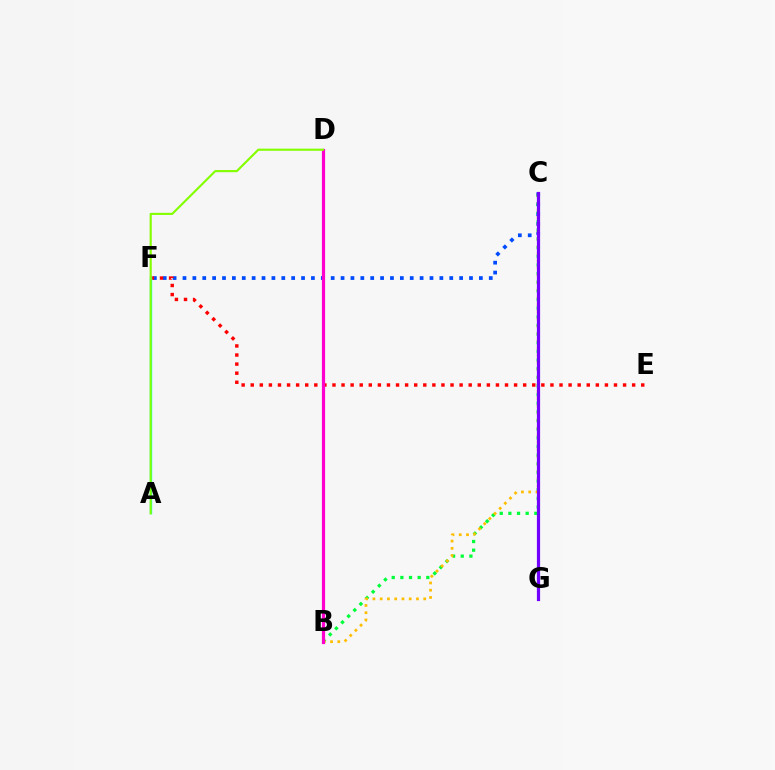{('C', 'F'): [{'color': '#004bff', 'line_style': 'dotted', 'thickness': 2.68}], ('E', 'F'): [{'color': '#ff0000', 'line_style': 'dotted', 'thickness': 2.47}], ('B', 'C'): [{'color': '#00ff39', 'line_style': 'dotted', 'thickness': 2.35}, {'color': '#ffbd00', 'line_style': 'dotted', 'thickness': 1.97}], ('B', 'D'): [{'color': '#ff00cf', 'line_style': 'solid', 'thickness': 2.29}], ('A', 'F'): [{'color': '#00fff6', 'line_style': 'solid', 'thickness': 1.7}], ('C', 'G'): [{'color': '#7200ff', 'line_style': 'solid', 'thickness': 2.3}], ('A', 'D'): [{'color': '#84ff00', 'line_style': 'solid', 'thickness': 1.53}]}